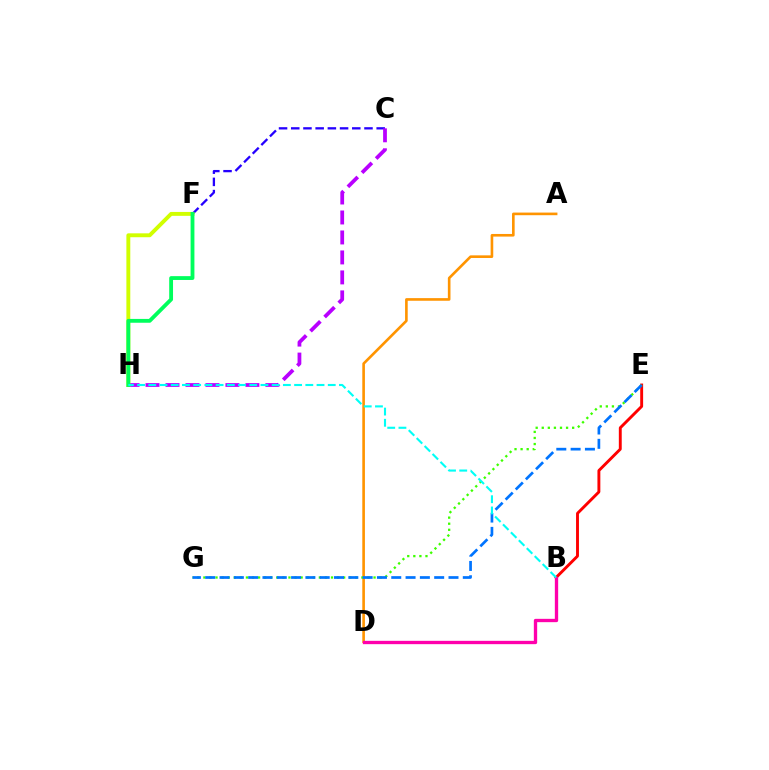{('C', 'F'): [{'color': '#2500ff', 'line_style': 'dashed', 'thickness': 1.66}], ('B', 'E'): [{'color': '#ff0000', 'line_style': 'solid', 'thickness': 2.09}], ('A', 'D'): [{'color': '#ff9400', 'line_style': 'solid', 'thickness': 1.89}], ('E', 'G'): [{'color': '#3dff00', 'line_style': 'dotted', 'thickness': 1.65}, {'color': '#0074ff', 'line_style': 'dashed', 'thickness': 1.94}], ('C', 'H'): [{'color': '#b900ff', 'line_style': 'dashed', 'thickness': 2.71}], ('F', 'H'): [{'color': '#d1ff00', 'line_style': 'solid', 'thickness': 2.81}, {'color': '#00ff5c', 'line_style': 'solid', 'thickness': 2.76}], ('B', 'D'): [{'color': '#ff00ac', 'line_style': 'solid', 'thickness': 2.4}], ('B', 'H'): [{'color': '#00fff6', 'line_style': 'dashed', 'thickness': 1.52}]}